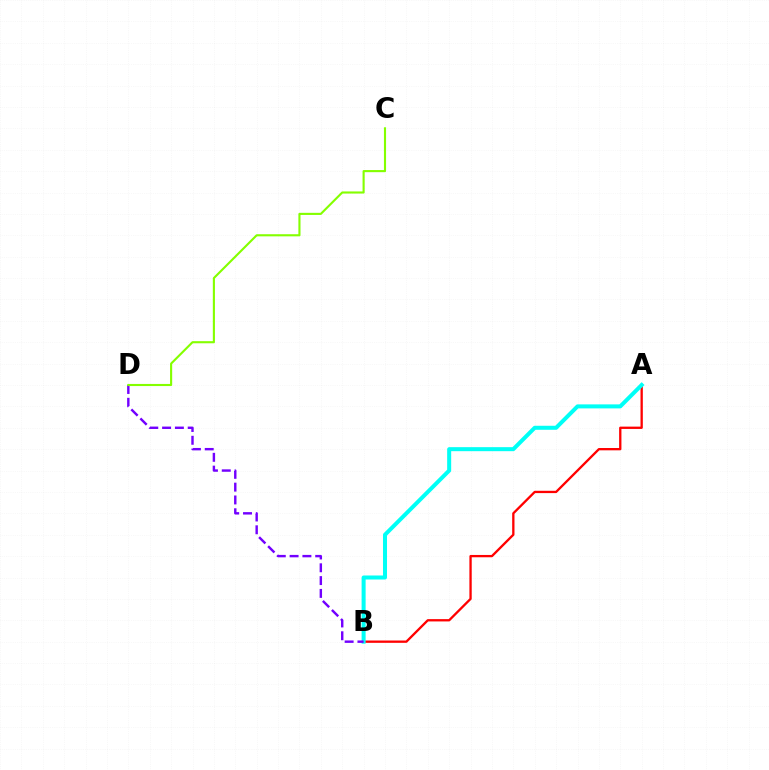{('A', 'B'): [{'color': '#ff0000', 'line_style': 'solid', 'thickness': 1.66}, {'color': '#00fff6', 'line_style': 'solid', 'thickness': 2.89}], ('B', 'D'): [{'color': '#7200ff', 'line_style': 'dashed', 'thickness': 1.74}], ('C', 'D'): [{'color': '#84ff00', 'line_style': 'solid', 'thickness': 1.53}]}